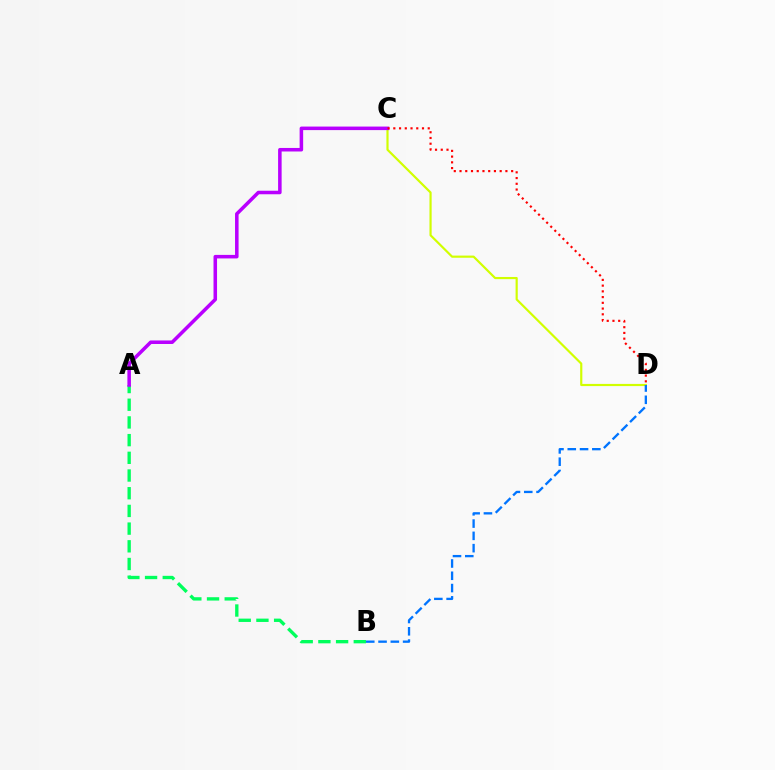{('A', 'B'): [{'color': '#00ff5c', 'line_style': 'dashed', 'thickness': 2.4}], ('C', 'D'): [{'color': '#d1ff00', 'line_style': 'solid', 'thickness': 1.57}, {'color': '#ff0000', 'line_style': 'dotted', 'thickness': 1.56}], ('B', 'D'): [{'color': '#0074ff', 'line_style': 'dashed', 'thickness': 1.67}], ('A', 'C'): [{'color': '#b900ff', 'line_style': 'solid', 'thickness': 2.54}]}